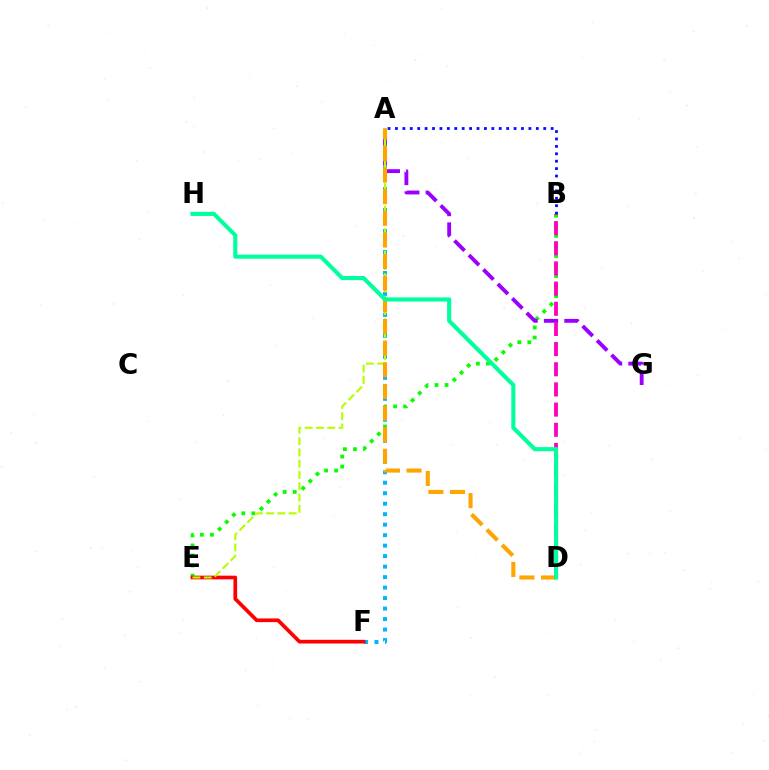{('A', 'F'): [{'color': '#00b5ff', 'line_style': 'dotted', 'thickness': 2.85}], ('B', 'E'): [{'color': '#08ff00', 'line_style': 'dotted', 'thickness': 2.73}], ('A', 'G'): [{'color': '#9b00ff', 'line_style': 'dashed', 'thickness': 2.78}], ('A', 'B'): [{'color': '#0010ff', 'line_style': 'dotted', 'thickness': 2.01}], ('E', 'F'): [{'color': '#ff0000', 'line_style': 'solid', 'thickness': 2.66}], ('A', 'E'): [{'color': '#b3ff00', 'line_style': 'dashed', 'thickness': 1.53}], ('A', 'D'): [{'color': '#ffa500', 'line_style': 'dashed', 'thickness': 2.94}], ('B', 'D'): [{'color': '#ff00bd', 'line_style': 'dashed', 'thickness': 2.74}], ('D', 'H'): [{'color': '#00ff9d', 'line_style': 'solid', 'thickness': 2.94}]}